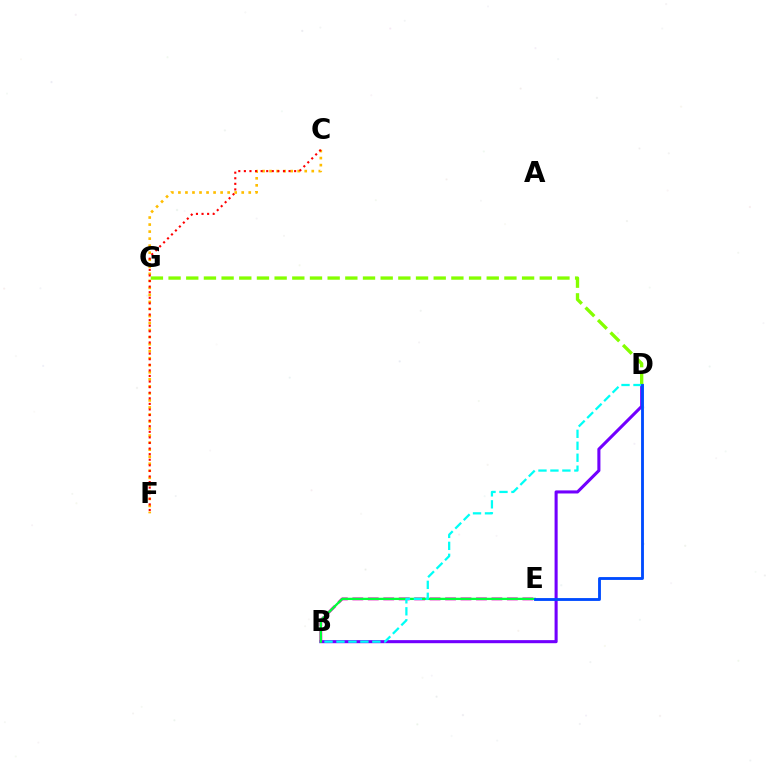{('C', 'F'): [{'color': '#ffbd00', 'line_style': 'dotted', 'thickness': 1.91}, {'color': '#ff0000', 'line_style': 'dotted', 'thickness': 1.52}], ('B', 'D'): [{'color': '#7200ff', 'line_style': 'solid', 'thickness': 2.21}, {'color': '#00fff6', 'line_style': 'dashed', 'thickness': 1.63}], ('B', 'E'): [{'color': '#ff00cf', 'line_style': 'dashed', 'thickness': 2.1}, {'color': '#00ff39', 'line_style': 'solid', 'thickness': 1.66}], ('D', 'G'): [{'color': '#84ff00', 'line_style': 'dashed', 'thickness': 2.4}], ('D', 'E'): [{'color': '#004bff', 'line_style': 'solid', 'thickness': 2.05}]}